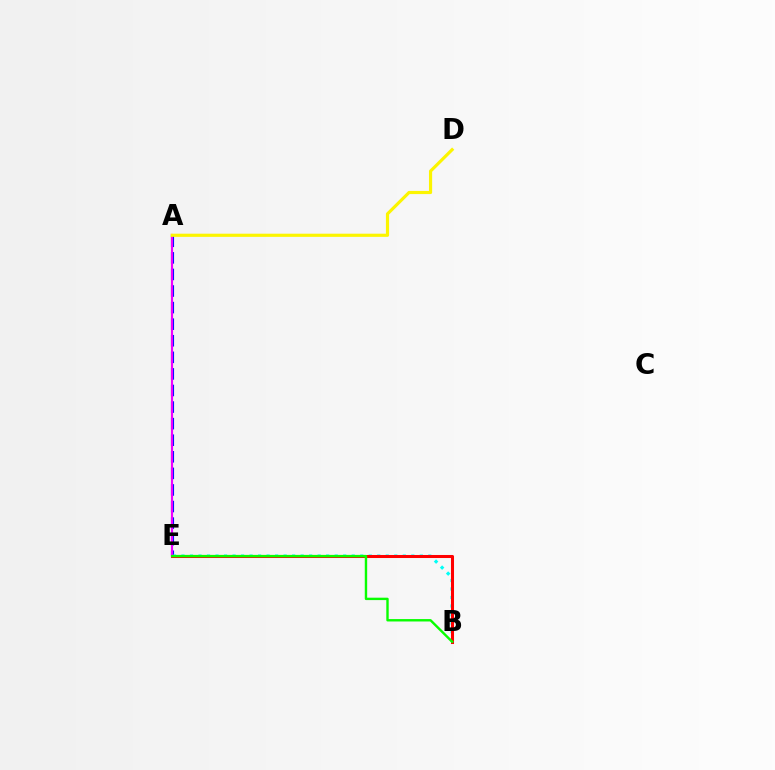{('A', 'E'): [{'color': '#0010ff', 'line_style': 'dashed', 'thickness': 2.25}, {'color': '#ee00ff', 'line_style': 'solid', 'thickness': 1.54}], ('B', 'E'): [{'color': '#00fff6', 'line_style': 'dotted', 'thickness': 2.31}, {'color': '#ff0000', 'line_style': 'solid', 'thickness': 2.19}, {'color': '#08ff00', 'line_style': 'solid', 'thickness': 1.73}], ('A', 'D'): [{'color': '#fcf500', 'line_style': 'solid', 'thickness': 2.28}]}